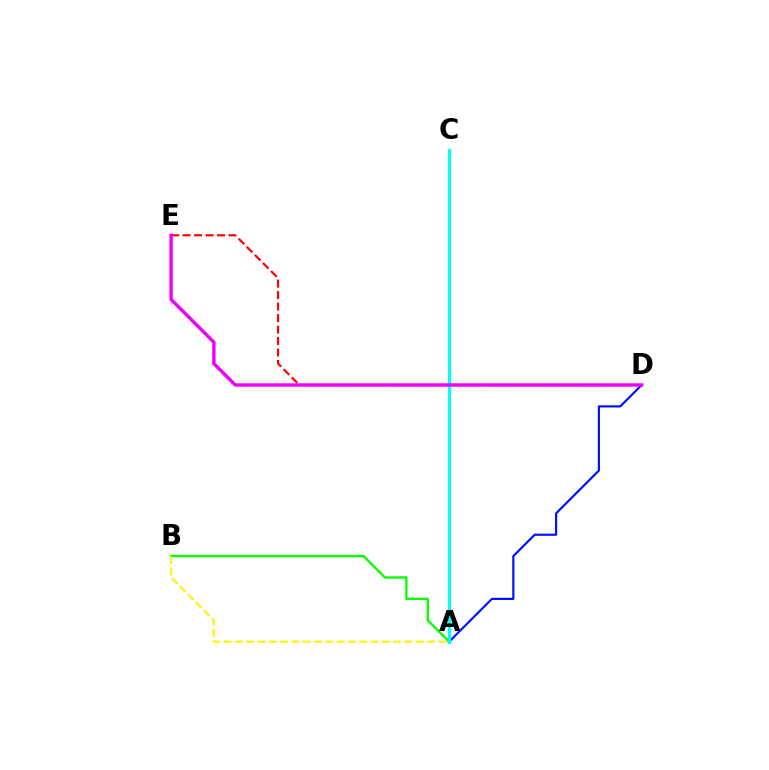{('D', 'E'): [{'color': '#ff0000', 'line_style': 'dashed', 'thickness': 1.56}, {'color': '#ee00ff', 'line_style': 'solid', 'thickness': 2.45}], ('A', 'B'): [{'color': '#08ff00', 'line_style': 'solid', 'thickness': 1.69}, {'color': '#fcf500', 'line_style': 'dashed', 'thickness': 1.54}], ('A', 'D'): [{'color': '#0010ff', 'line_style': 'solid', 'thickness': 1.56}], ('A', 'C'): [{'color': '#00fff6', 'line_style': 'solid', 'thickness': 2.34}]}